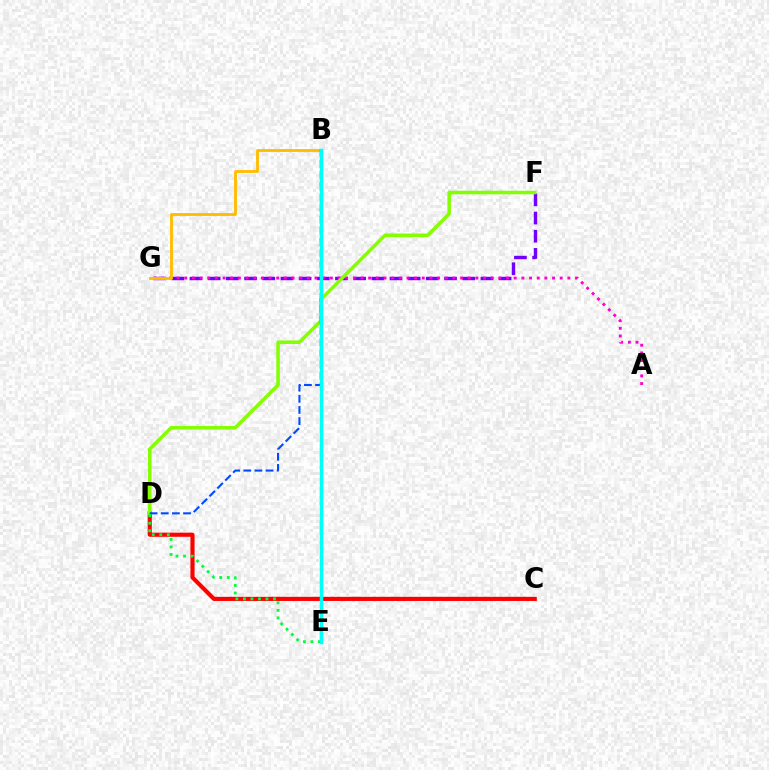{('F', 'G'): [{'color': '#7200ff', 'line_style': 'dashed', 'thickness': 2.47}], ('C', 'D'): [{'color': '#ff0000', 'line_style': 'solid', 'thickness': 2.98}], ('A', 'G'): [{'color': '#ff00cf', 'line_style': 'dotted', 'thickness': 2.08}], ('D', 'F'): [{'color': '#84ff00', 'line_style': 'solid', 'thickness': 2.53}], ('B', 'G'): [{'color': '#ffbd00', 'line_style': 'solid', 'thickness': 2.05}], ('B', 'D'): [{'color': '#004bff', 'line_style': 'dashed', 'thickness': 1.51}], ('D', 'E'): [{'color': '#00ff39', 'line_style': 'dotted', 'thickness': 2.04}], ('B', 'E'): [{'color': '#00fff6', 'line_style': 'solid', 'thickness': 2.51}]}